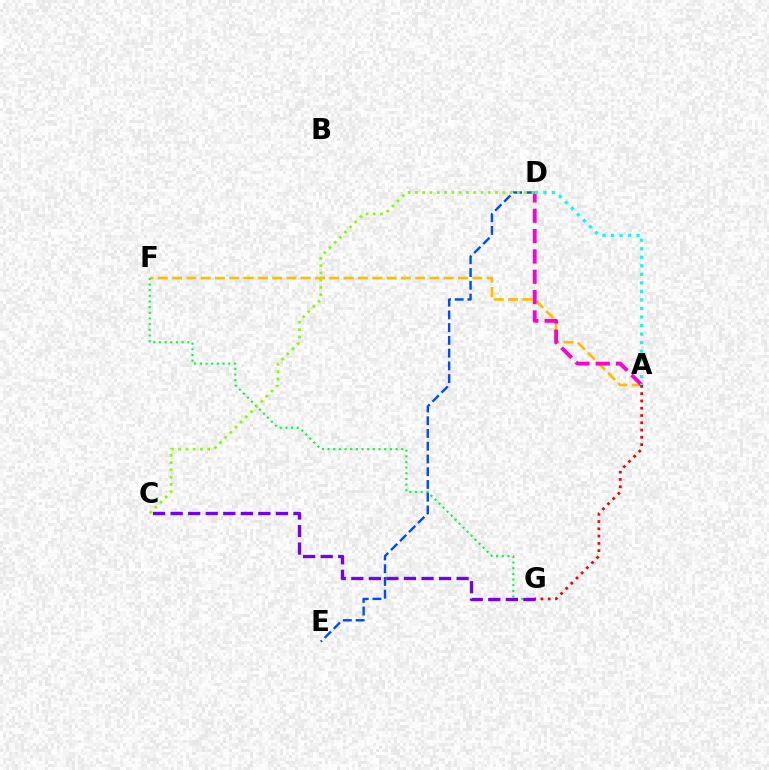{('A', 'F'): [{'color': '#ffbd00', 'line_style': 'dashed', 'thickness': 1.94}], ('F', 'G'): [{'color': '#00ff39', 'line_style': 'dotted', 'thickness': 1.54}], ('D', 'E'): [{'color': '#004bff', 'line_style': 'dashed', 'thickness': 1.73}], ('C', 'G'): [{'color': '#7200ff', 'line_style': 'dashed', 'thickness': 2.38}], ('A', 'D'): [{'color': '#ff00cf', 'line_style': 'dashed', 'thickness': 2.76}, {'color': '#00fff6', 'line_style': 'dotted', 'thickness': 2.32}], ('A', 'G'): [{'color': '#ff0000', 'line_style': 'dotted', 'thickness': 1.98}], ('C', 'D'): [{'color': '#84ff00', 'line_style': 'dotted', 'thickness': 1.98}]}